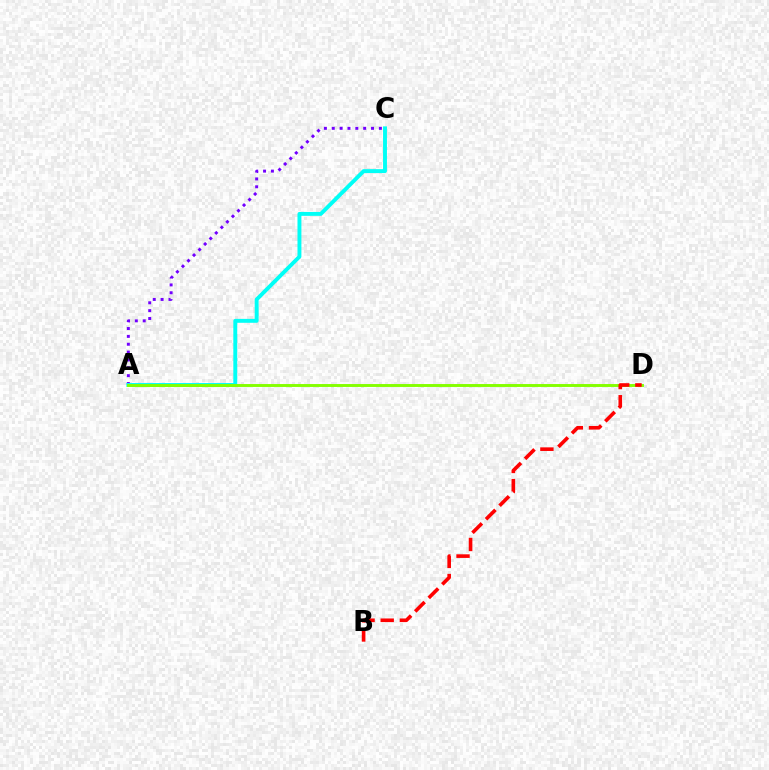{('A', 'C'): [{'color': '#7200ff', 'line_style': 'dotted', 'thickness': 2.13}, {'color': '#00fff6', 'line_style': 'solid', 'thickness': 2.82}], ('A', 'D'): [{'color': '#84ff00', 'line_style': 'solid', 'thickness': 2.1}], ('B', 'D'): [{'color': '#ff0000', 'line_style': 'dashed', 'thickness': 2.6}]}